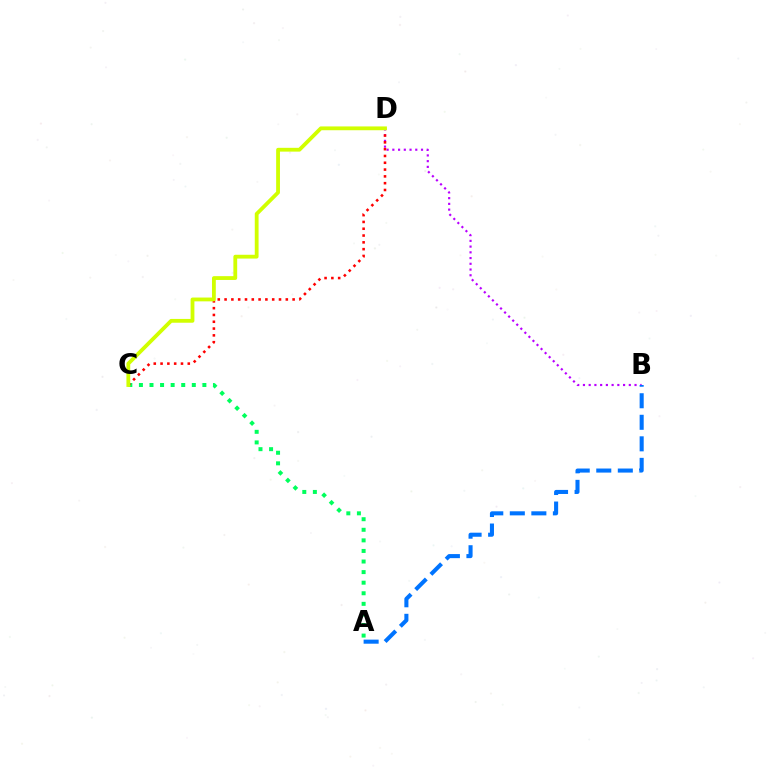{('B', 'D'): [{'color': '#b900ff', 'line_style': 'dotted', 'thickness': 1.56}], ('A', 'B'): [{'color': '#0074ff', 'line_style': 'dashed', 'thickness': 2.93}], ('A', 'C'): [{'color': '#00ff5c', 'line_style': 'dotted', 'thickness': 2.87}], ('C', 'D'): [{'color': '#ff0000', 'line_style': 'dotted', 'thickness': 1.85}, {'color': '#d1ff00', 'line_style': 'solid', 'thickness': 2.74}]}